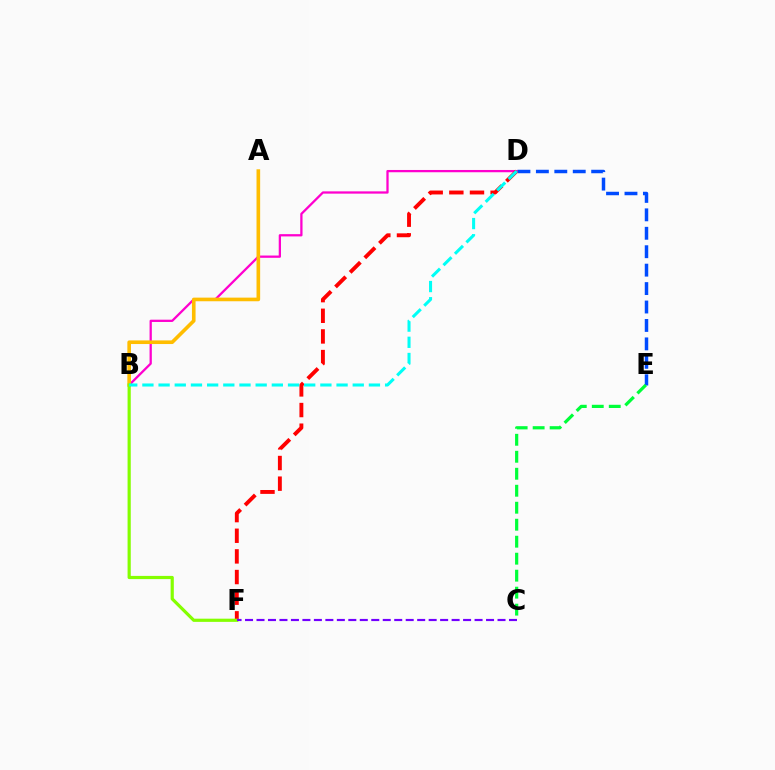{('B', 'D'): [{'color': '#ff00cf', 'line_style': 'solid', 'thickness': 1.64}, {'color': '#00fff6', 'line_style': 'dashed', 'thickness': 2.2}], ('D', 'E'): [{'color': '#004bff', 'line_style': 'dashed', 'thickness': 2.5}], ('C', 'E'): [{'color': '#00ff39', 'line_style': 'dashed', 'thickness': 2.31}], ('A', 'B'): [{'color': '#ffbd00', 'line_style': 'solid', 'thickness': 2.61}], ('D', 'F'): [{'color': '#ff0000', 'line_style': 'dashed', 'thickness': 2.8}], ('B', 'F'): [{'color': '#84ff00', 'line_style': 'solid', 'thickness': 2.3}], ('C', 'F'): [{'color': '#7200ff', 'line_style': 'dashed', 'thickness': 1.56}]}